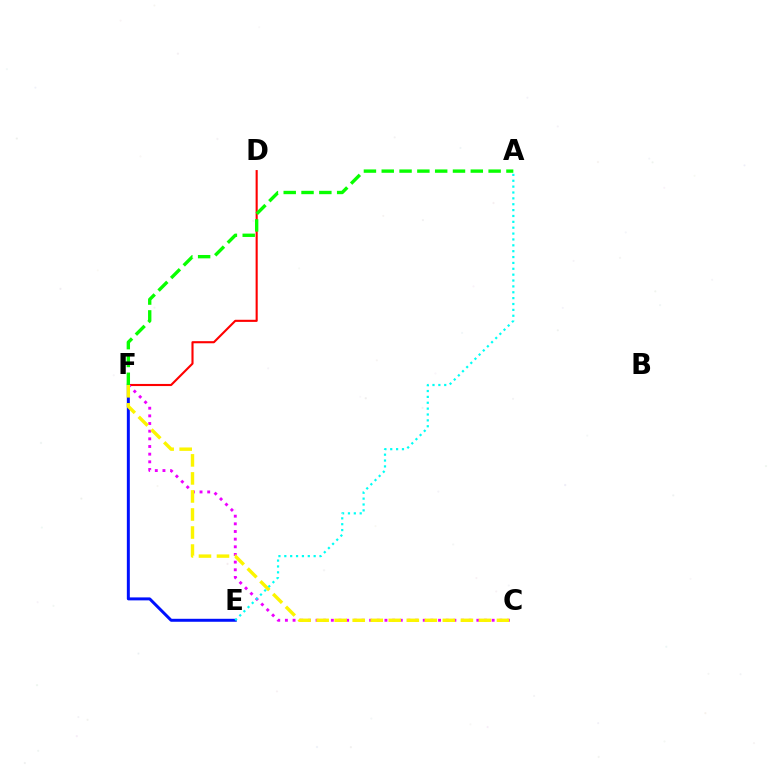{('D', 'F'): [{'color': '#ff0000', 'line_style': 'solid', 'thickness': 1.52}], ('E', 'F'): [{'color': '#0010ff', 'line_style': 'solid', 'thickness': 2.14}], ('C', 'F'): [{'color': '#ee00ff', 'line_style': 'dotted', 'thickness': 2.08}, {'color': '#fcf500', 'line_style': 'dashed', 'thickness': 2.45}], ('A', 'F'): [{'color': '#08ff00', 'line_style': 'dashed', 'thickness': 2.42}], ('A', 'E'): [{'color': '#00fff6', 'line_style': 'dotted', 'thickness': 1.59}]}